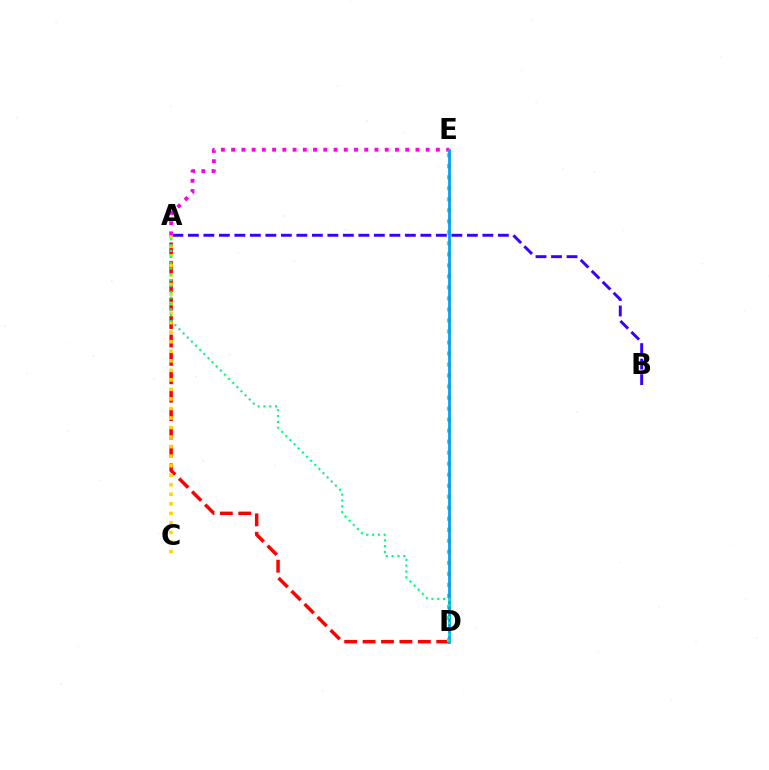{('A', 'D'): [{'color': '#ff0000', 'line_style': 'dashed', 'thickness': 2.5}, {'color': '#00ff86', 'line_style': 'dotted', 'thickness': 1.59}], ('A', 'B'): [{'color': '#3700ff', 'line_style': 'dashed', 'thickness': 2.11}], ('A', 'C'): [{'color': '#ffd500', 'line_style': 'dotted', 'thickness': 2.59}], ('A', 'E'): [{'color': '#ff00ed', 'line_style': 'dotted', 'thickness': 2.78}], ('D', 'E'): [{'color': '#4fff00', 'line_style': 'dotted', 'thickness': 2.99}, {'color': '#009eff', 'line_style': 'solid', 'thickness': 1.97}]}